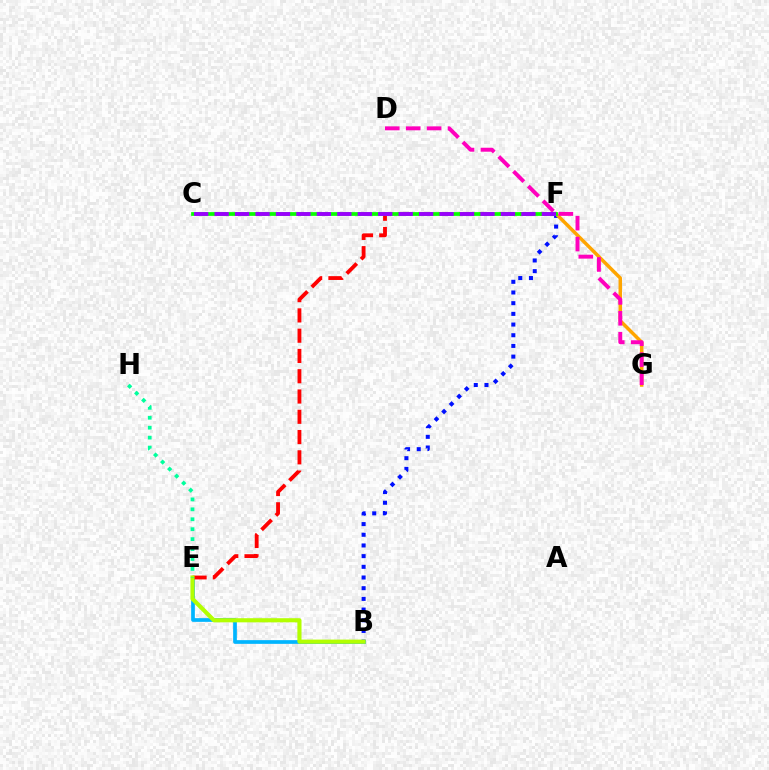{('B', 'F'): [{'color': '#0010ff', 'line_style': 'dotted', 'thickness': 2.9}], ('B', 'E'): [{'color': '#00b5ff', 'line_style': 'solid', 'thickness': 2.67}, {'color': '#b3ff00', 'line_style': 'solid', 'thickness': 2.97}], ('F', 'G'): [{'color': '#ffa500', 'line_style': 'solid', 'thickness': 2.52}], ('E', 'F'): [{'color': '#ff0000', 'line_style': 'dashed', 'thickness': 2.75}], ('C', 'F'): [{'color': '#08ff00', 'line_style': 'solid', 'thickness': 2.7}, {'color': '#9b00ff', 'line_style': 'dashed', 'thickness': 2.78}], ('D', 'G'): [{'color': '#ff00bd', 'line_style': 'dashed', 'thickness': 2.84}], ('E', 'H'): [{'color': '#00ff9d', 'line_style': 'dotted', 'thickness': 2.7}]}